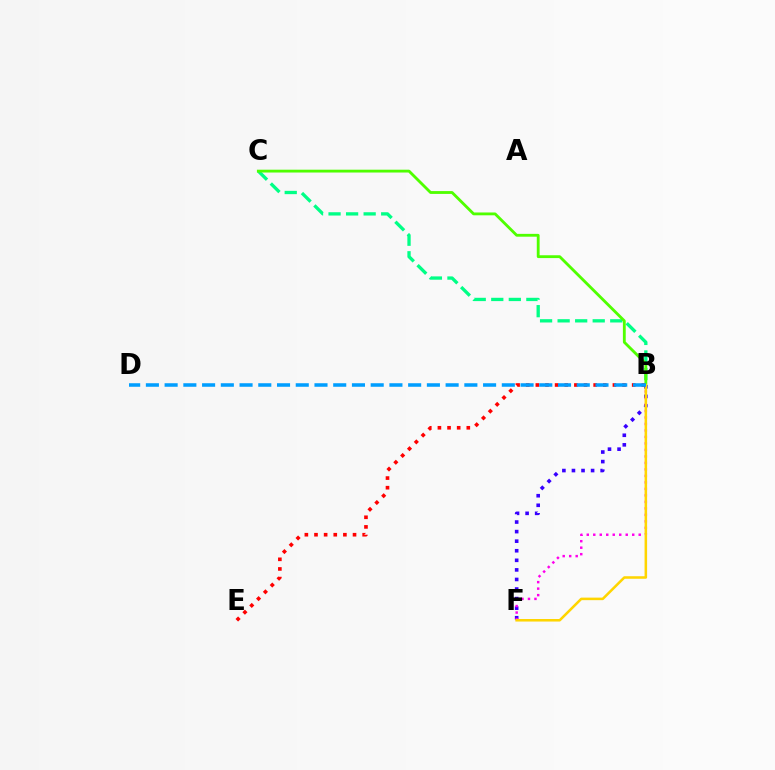{('B', 'F'): [{'color': '#3700ff', 'line_style': 'dotted', 'thickness': 2.6}, {'color': '#ff00ed', 'line_style': 'dotted', 'thickness': 1.76}, {'color': '#ffd500', 'line_style': 'solid', 'thickness': 1.83}], ('B', 'C'): [{'color': '#00ff86', 'line_style': 'dashed', 'thickness': 2.38}, {'color': '#4fff00', 'line_style': 'solid', 'thickness': 2.04}], ('B', 'E'): [{'color': '#ff0000', 'line_style': 'dotted', 'thickness': 2.62}], ('B', 'D'): [{'color': '#009eff', 'line_style': 'dashed', 'thickness': 2.54}]}